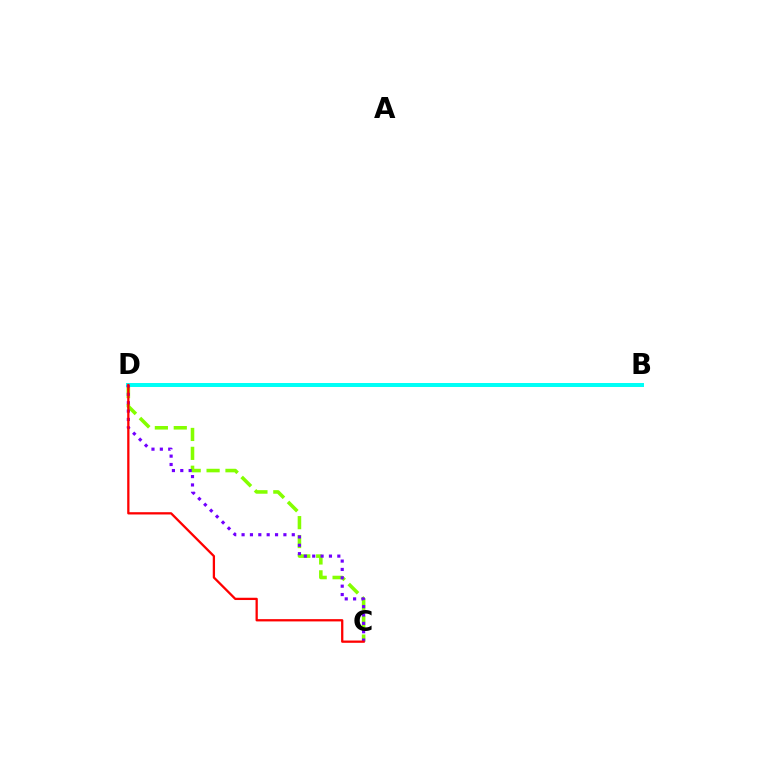{('C', 'D'): [{'color': '#84ff00', 'line_style': 'dashed', 'thickness': 2.57}, {'color': '#7200ff', 'line_style': 'dotted', 'thickness': 2.27}, {'color': '#ff0000', 'line_style': 'solid', 'thickness': 1.64}], ('B', 'D'): [{'color': '#00fff6', 'line_style': 'solid', 'thickness': 2.86}]}